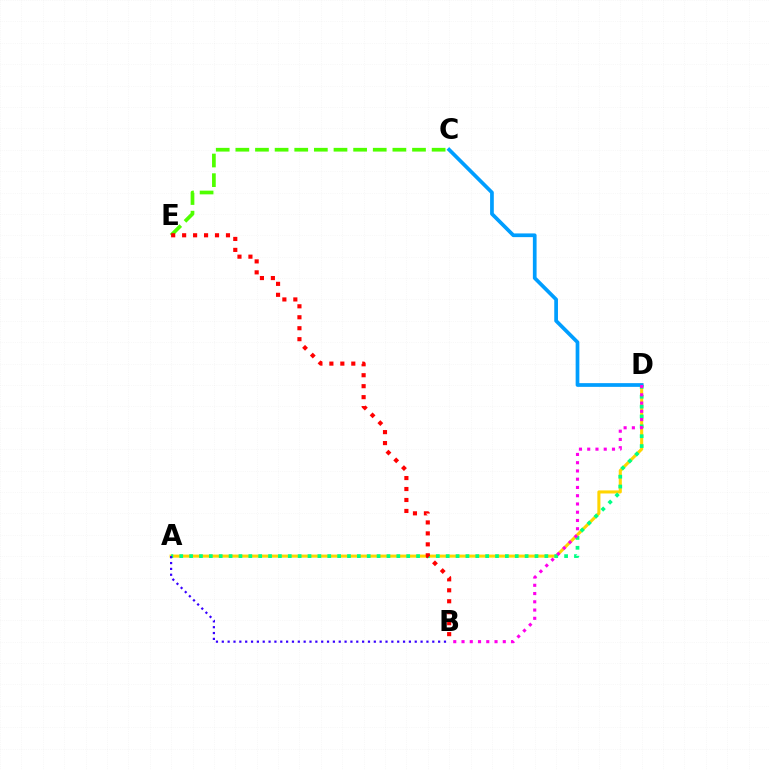{('C', 'E'): [{'color': '#4fff00', 'line_style': 'dashed', 'thickness': 2.67}], ('A', 'D'): [{'color': '#ffd500', 'line_style': 'solid', 'thickness': 2.21}, {'color': '#00ff86', 'line_style': 'dotted', 'thickness': 2.68}], ('B', 'E'): [{'color': '#ff0000', 'line_style': 'dotted', 'thickness': 2.98}], ('C', 'D'): [{'color': '#009eff', 'line_style': 'solid', 'thickness': 2.67}], ('A', 'B'): [{'color': '#3700ff', 'line_style': 'dotted', 'thickness': 1.59}], ('B', 'D'): [{'color': '#ff00ed', 'line_style': 'dotted', 'thickness': 2.24}]}